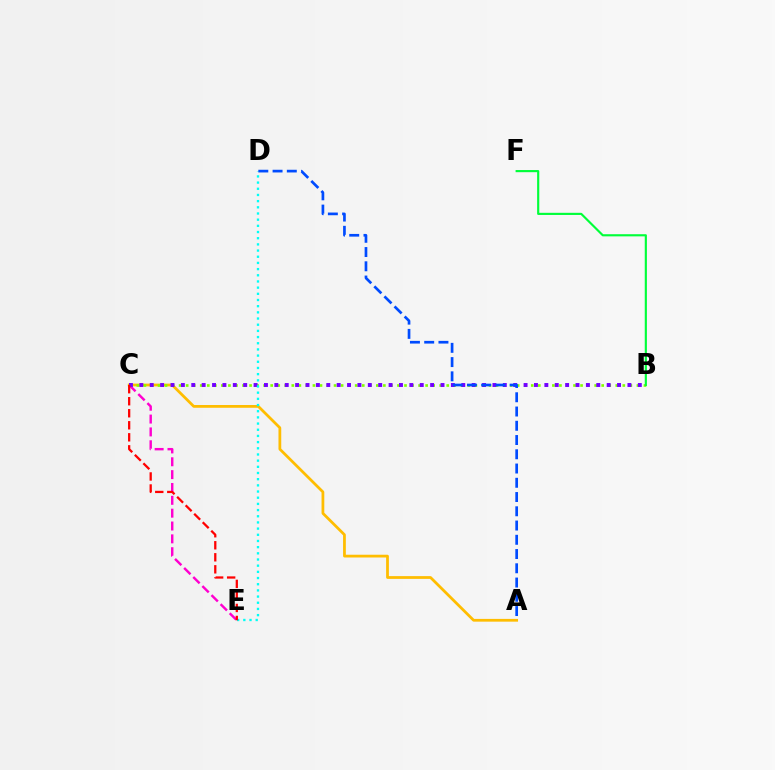{('A', 'C'): [{'color': '#ffbd00', 'line_style': 'solid', 'thickness': 1.99}], ('C', 'E'): [{'color': '#ff00cf', 'line_style': 'dashed', 'thickness': 1.75}, {'color': '#ff0000', 'line_style': 'dashed', 'thickness': 1.63}], ('B', 'C'): [{'color': '#84ff00', 'line_style': 'dotted', 'thickness': 1.91}, {'color': '#7200ff', 'line_style': 'dotted', 'thickness': 2.82}], ('D', 'E'): [{'color': '#00fff6', 'line_style': 'dotted', 'thickness': 1.68}], ('B', 'F'): [{'color': '#00ff39', 'line_style': 'solid', 'thickness': 1.55}], ('A', 'D'): [{'color': '#004bff', 'line_style': 'dashed', 'thickness': 1.94}]}